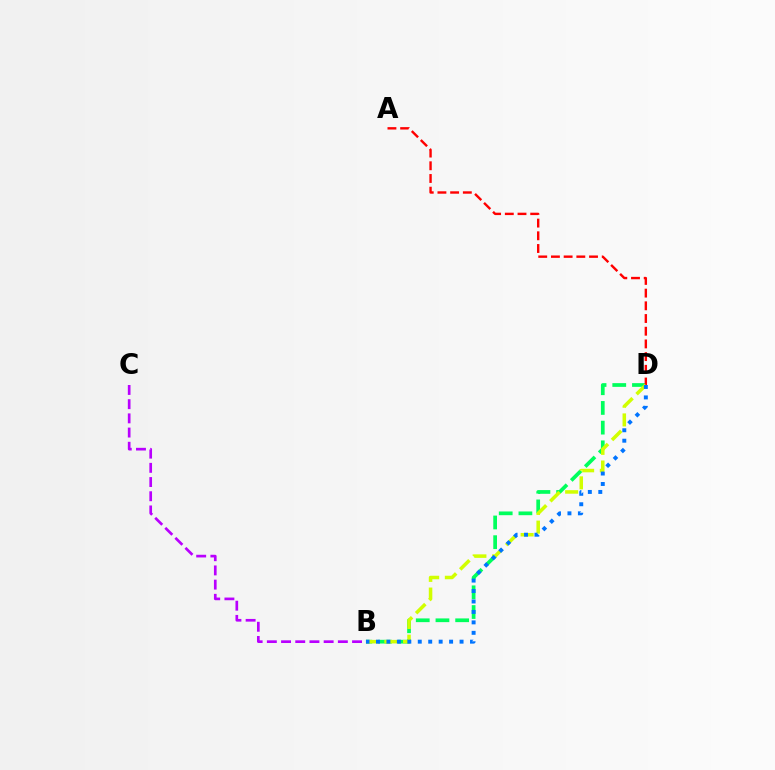{('B', 'D'): [{'color': '#00ff5c', 'line_style': 'dashed', 'thickness': 2.68}, {'color': '#d1ff00', 'line_style': 'dashed', 'thickness': 2.54}, {'color': '#0074ff', 'line_style': 'dotted', 'thickness': 2.84}], ('A', 'D'): [{'color': '#ff0000', 'line_style': 'dashed', 'thickness': 1.73}], ('B', 'C'): [{'color': '#b900ff', 'line_style': 'dashed', 'thickness': 1.93}]}